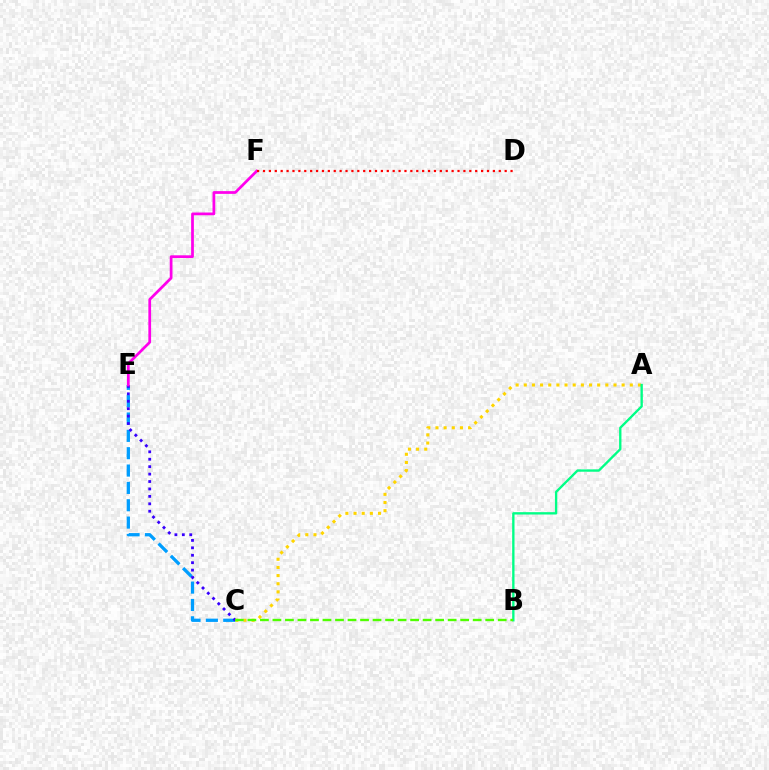{('A', 'C'): [{'color': '#ffd500', 'line_style': 'dotted', 'thickness': 2.22}], ('C', 'E'): [{'color': '#009eff', 'line_style': 'dashed', 'thickness': 2.36}, {'color': '#3700ff', 'line_style': 'dotted', 'thickness': 2.02}], ('A', 'B'): [{'color': '#00ff86', 'line_style': 'solid', 'thickness': 1.69}], ('E', 'F'): [{'color': '#ff00ed', 'line_style': 'solid', 'thickness': 1.97}], ('B', 'C'): [{'color': '#4fff00', 'line_style': 'dashed', 'thickness': 1.7}], ('D', 'F'): [{'color': '#ff0000', 'line_style': 'dotted', 'thickness': 1.6}]}